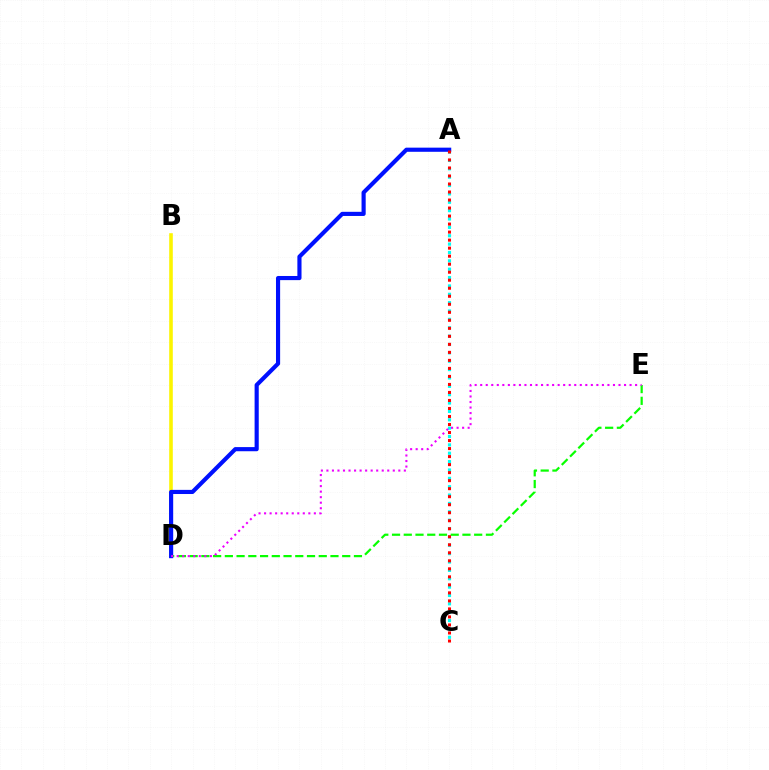{('A', 'C'): [{'color': '#00fff6', 'line_style': 'dotted', 'thickness': 2.27}, {'color': '#ff0000', 'line_style': 'dotted', 'thickness': 2.18}], ('D', 'E'): [{'color': '#08ff00', 'line_style': 'dashed', 'thickness': 1.59}, {'color': '#ee00ff', 'line_style': 'dotted', 'thickness': 1.5}], ('B', 'D'): [{'color': '#fcf500', 'line_style': 'solid', 'thickness': 2.59}], ('A', 'D'): [{'color': '#0010ff', 'line_style': 'solid', 'thickness': 2.98}]}